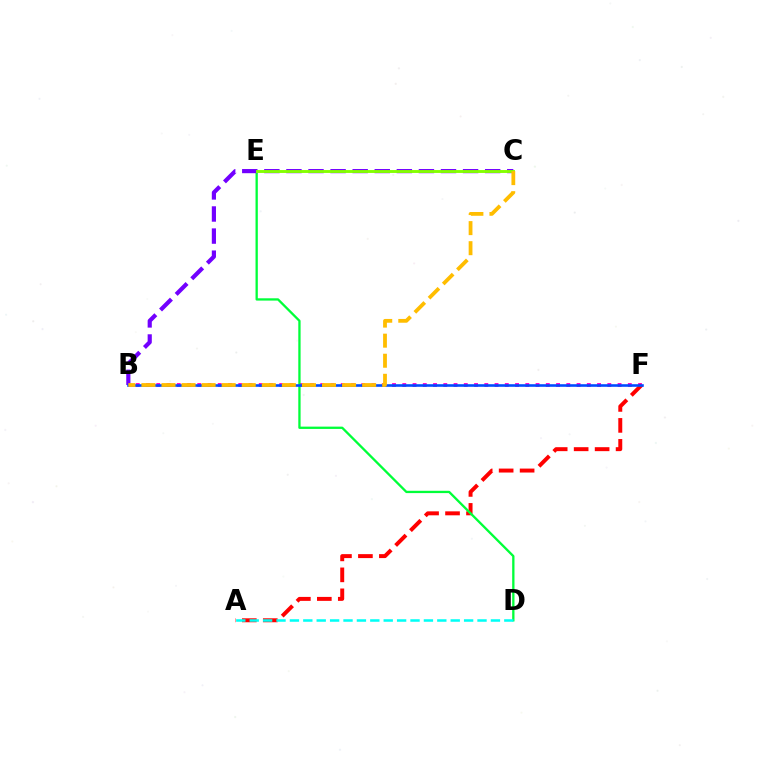{('B', 'F'): [{'color': '#ff00cf', 'line_style': 'dotted', 'thickness': 2.79}, {'color': '#004bff', 'line_style': 'solid', 'thickness': 1.87}], ('A', 'F'): [{'color': '#ff0000', 'line_style': 'dashed', 'thickness': 2.85}], ('D', 'E'): [{'color': '#00ff39', 'line_style': 'solid', 'thickness': 1.66}], ('B', 'C'): [{'color': '#7200ff', 'line_style': 'dashed', 'thickness': 3.0}, {'color': '#ffbd00', 'line_style': 'dashed', 'thickness': 2.73}], ('C', 'E'): [{'color': '#84ff00', 'line_style': 'solid', 'thickness': 2.08}], ('A', 'D'): [{'color': '#00fff6', 'line_style': 'dashed', 'thickness': 1.82}]}